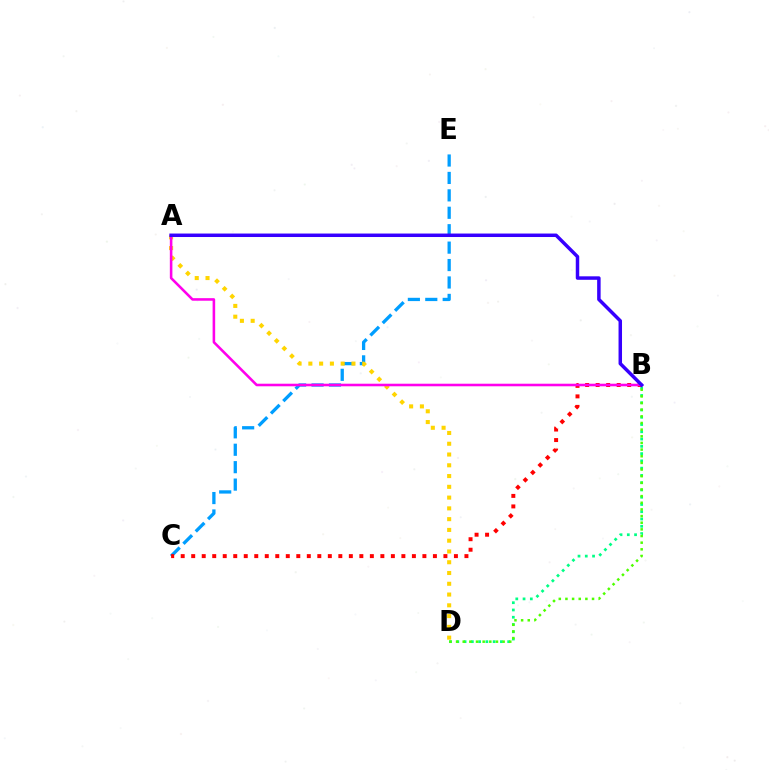{('B', 'D'): [{'color': '#00ff86', 'line_style': 'dotted', 'thickness': 1.97}, {'color': '#4fff00', 'line_style': 'dotted', 'thickness': 1.81}], ('C', 'E'): [{'color': '#009eff', 'line_style': 'dashed', 'thickness': 2.37}], ('A', 'D'): [{'color': '#ffd500', 'line_style': 'dotted', 'thickness': 2.93}], ('B', 'C'): [{'color': '#ff0000', 'line_style': 'dotted', 'thickness': 2.86}], ('A', 'B'): [{'color': '#ff00ed', 'line_style': 'solid', 'thickness': 1.85}, {'color': '#3700ff', 'line_style': 'solid', 'thickness': 2.51}]}